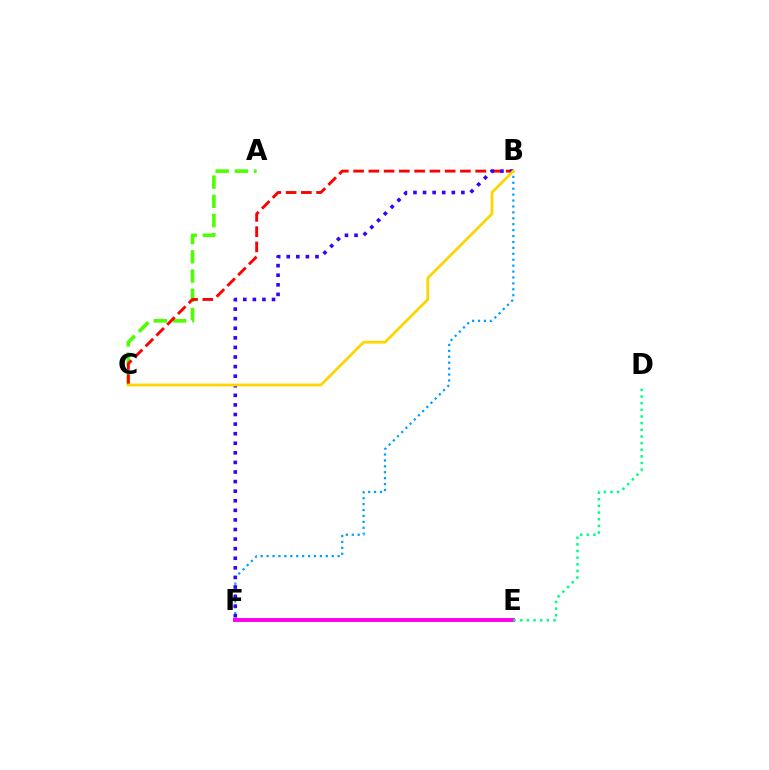{('A', 'C'): [{'color': '#4fff00', 'line_style': 'dashed', 'thickness': 2.61}], ('B', 'F'): [{'color': '#009eff', 'line_style': 'dotted', 'thickness': 1.61}, {'color': '#3700ff', 'line_style': 'dotted', 'thickness': 2.6}], ('B', 'C'): [{'color': '#ff0000', 'line_style': 'dashed', 'thickness': 2.07}, {'color': '#ffd500', 'line_style': 'solid', 'thickness': 2.0}], ('E', 'F'): [{'color': '#ff00ed', 'line_style': 'solid', 'thickness': 2.82}], ('D', 'E'): [{'color': '#00ff86', 'line_style': 'dotted', 'thickness': 1.81}]}